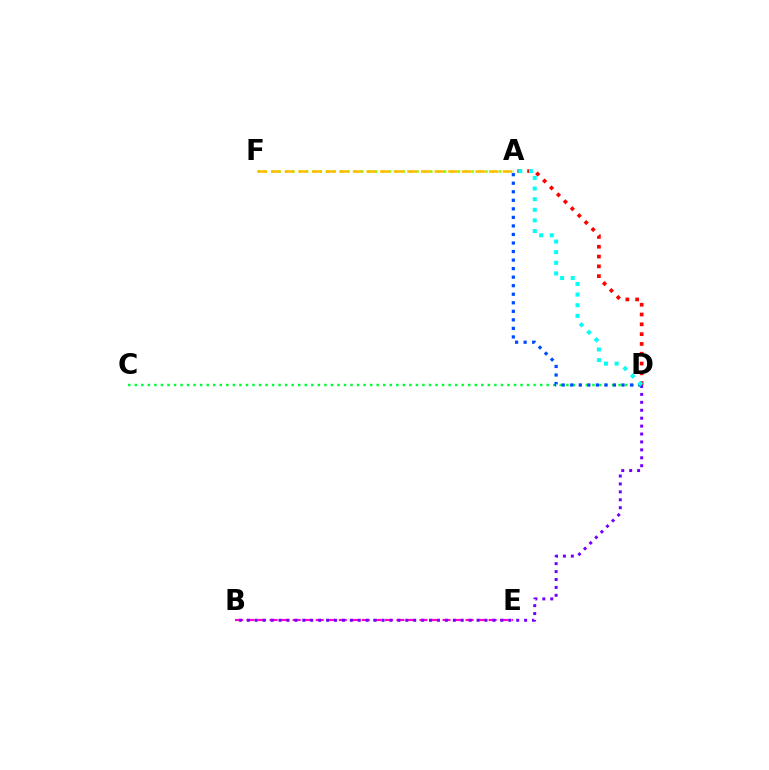{('A', 'D'): [{'color': '#ff0000', 'line_style': 'dotted', 'thickness': 2.66}, {'color': '#004bff', 'line_style': 'dotted', 'thickness': 2.32}, {'color': '#00fff6', 'line_style': 'dotted', 'thickness': 2.89}], ('A', 'F'): [{'color': '#84ff00', 'line_style': 'dotted', 'thickness': 1.87}, {'color': '#ffbd00', 'line_style': 'dashed', 'thickness': 1.85}], ('B', 'E'): [{'color': '#ff00cf', 'line_style': 'dashed', 'thickness': 1.57}], ('B', 'D'): [{'color': '#7200ff', 'line_style': 'dotted', 'thickness': 2.15}], ('C', 'D'): [{'color': '#00ff39', 'line_style': 'dotted', 'thickness': 1.78}]}